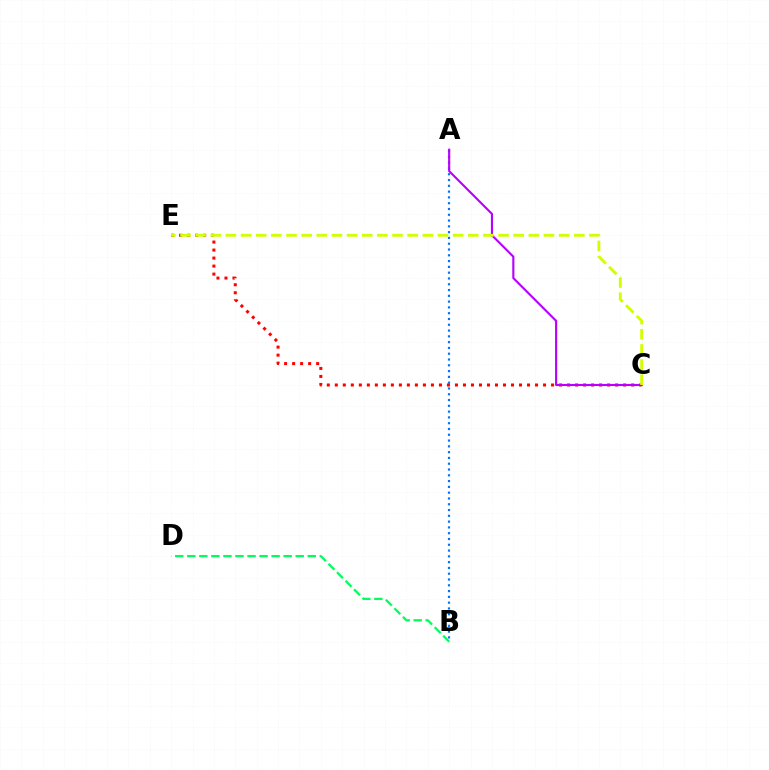{('A', 'B'): [{'color': '#0074ff', 'line_style': 'dotted', 'thickness': 1.57}], ('C', 'E'): [{'color': '#ff0000', 'line_style': 'dotted', 'thickness': 2.18}, {'color': '#d1ff00', 'line_style': 'dashed', 'thickness': 2.06}], ('A', 'C'): [{'color': '#b900ff', 'line_style': 'solid', 'thickness': 1.53}], ('B', 'D'): [{'color': '#00ff5c', 'line_style': 'dashed', 'thickness': 1.64}]}